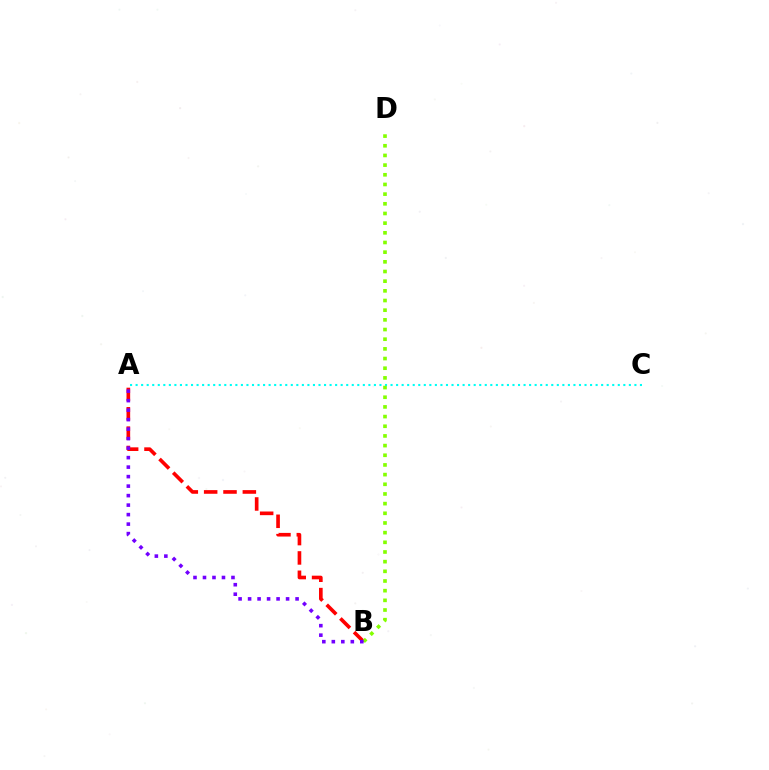{('A', 'C'): [{'color': '#00fff6', 'line_style': 'dotted', 'thickness': 1.51}], ('A', 'B'): [{'color': '#ff0000', 'line_style': 'dashed', 'thickness': 2.63}, {'color': '#7200ff', 'line_style': 'dotted', 'thickness': 2.58}], ('B', 'D'): [{'color': '#84ff00', 'line_style': 'dotted', 'thickness': 2.63}]}